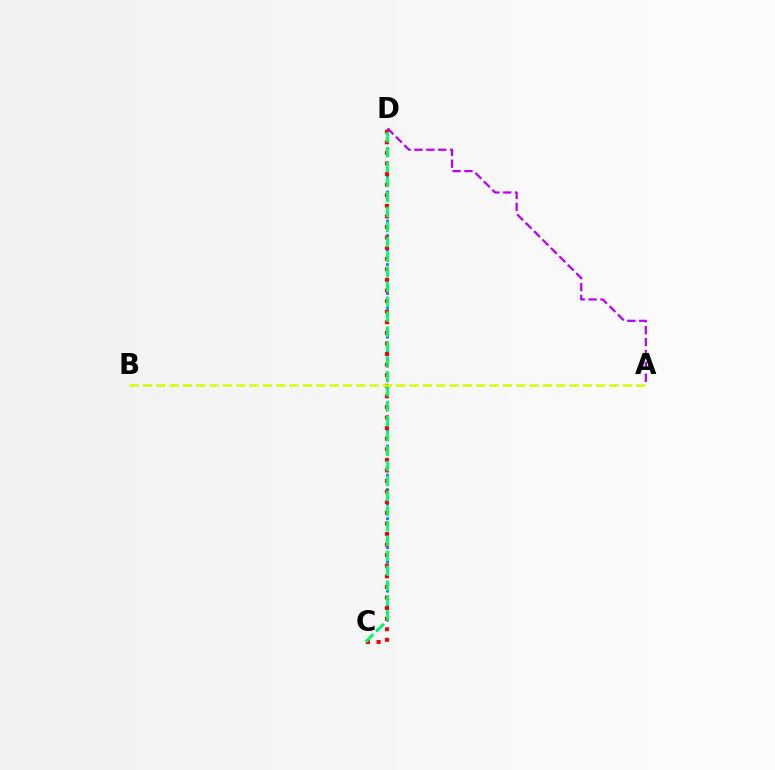{('C', 'D'): [{'color': '#0074ff', 'line_style': 'dotted', 'thickness': 1.97}, {'color': '#ff0000', 'line_style': 'dotted', 'thickness': 2.88}, {'color': '#00ff5c', 'line_style': 'dashed', 'thickness': 2.03}], ('A', 'D'): [{'color': '#b900ff', 'line_style': 'dashed', 'thickness': 1.62}], ('A', 'B'): [{'color': '#d1ff00', 'line_style': 'dashed', 'thickness': 1.81}]}